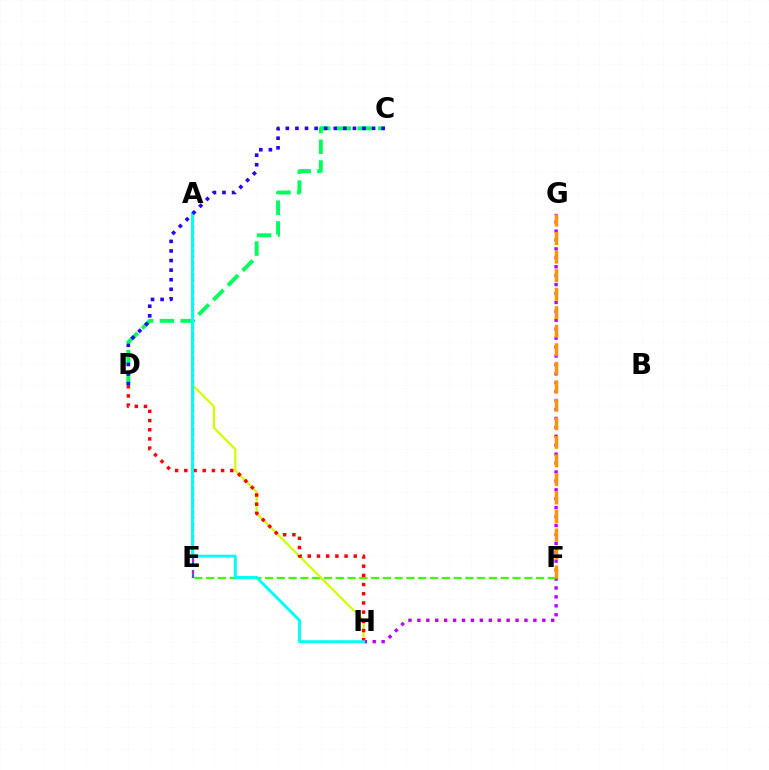{('C', 'D'): [{'color': '#00ff5c', 'line_style': 'dashed', 'thickness': 2.82}, {'color': '#2500ff', 'line_style': 'dotted', 'thickness': 2.6}], ('G', 'H'): [{'color': '#b900ff', 'line_style': 'dotted', 'thickness': 2.42}], ('F', 'G'): [{'color': '#ff9400', 'line_style': 'dashed', 'thickness': 2.52}], ('E', 'F'): [{'color': '#3dff00', 'line_style': 'dashed', 'thickness': 1.6}], ('A', 'E'): [{'color': '#0074ff', 'line_style': 'dashed', 'thickness': 1.61}, {'color': '#ff00ac', 'line_style': 'dotted', 'thickness': 1.62}], ('A', 'H'): [{'color': '#d1ff00', 'line_style': 'solid', 'thickness': 1.61}, {'color': '#00fff6', 'line_style': 'solid', 'thickness': 2.11}], ('D', 'H'): [{'color': '#ff0000', 'line_style': 'dotted', 'thickness': 2.5}]}